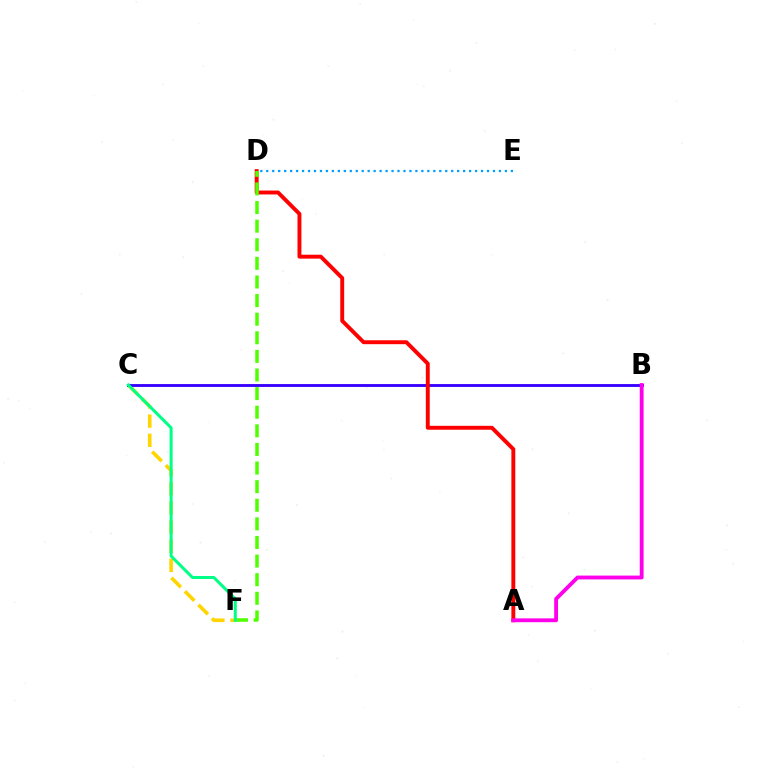{('C', 'F'): [{'color': '#ffd500', 'line_style': 'dashed', 'thickness': 2.6}, {'color': '#00ff86', 'line_style': 'solid', 'thickness': 2.17}], ('B', 'C'): [{'color': '#3700ff', 'line_style': 'solid', 'thickness': 2.06}], ('A', 'D'): [{'color': '#ff0000', 'line_style': 'solid', 'thickness': 2.82}], ('D', 'F'): [{'color': '#4fff00', 'line_style': 'dashed', 'thickness': 2.53}], ('A', 'B'): [{'color': '#ff00ed', 'line_style': 'solid', 'thickness': 2.76}], ('D', 'E'): [{'color': '#009eff', 'line_style': 'dotted', 'thickness': 1.62}]}